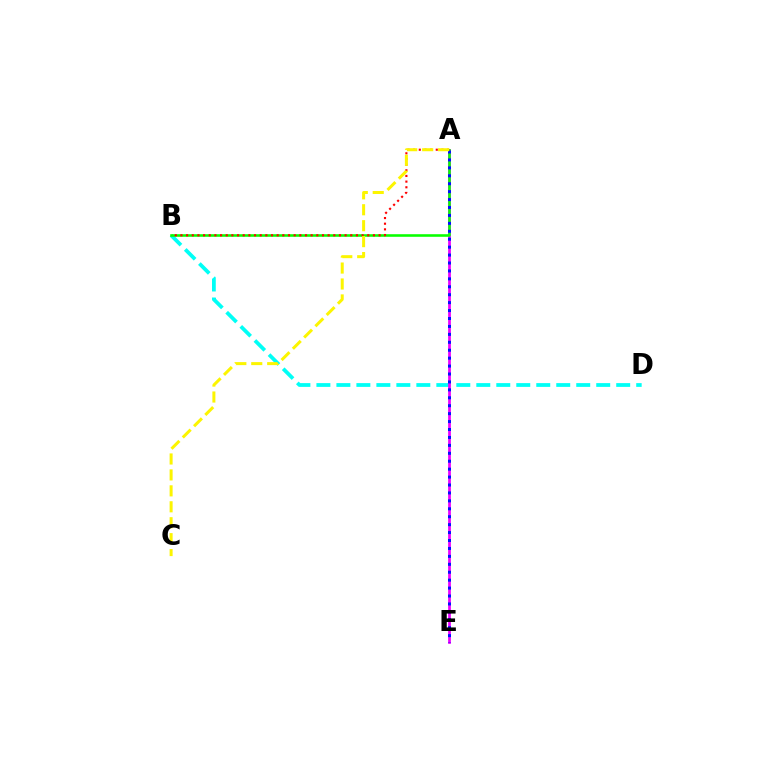{('B', 'D'): [{'color': '#00fff6', 'line_style': 'dashed', 'thickness': 2.72}], ('A', 'E'): [{'color': '#ee00ff', 'line_style': 'solid', 'thickness': 1.98}, {'color': '#0010ff', 'line_style': 'dotted', 'thickness': 2.15}], ('A', 'B'): [{'color': '#08ff00', 'line_style': 'solid', 'thickness': 1.85}, {'color': '#ff0000', 'line_style': 'dotted', 'thickness': 1.54}], ('A', 'C'): [{'color': '#fcf500', 'line_style': 'dashed', 'thickness': 2.17}]}